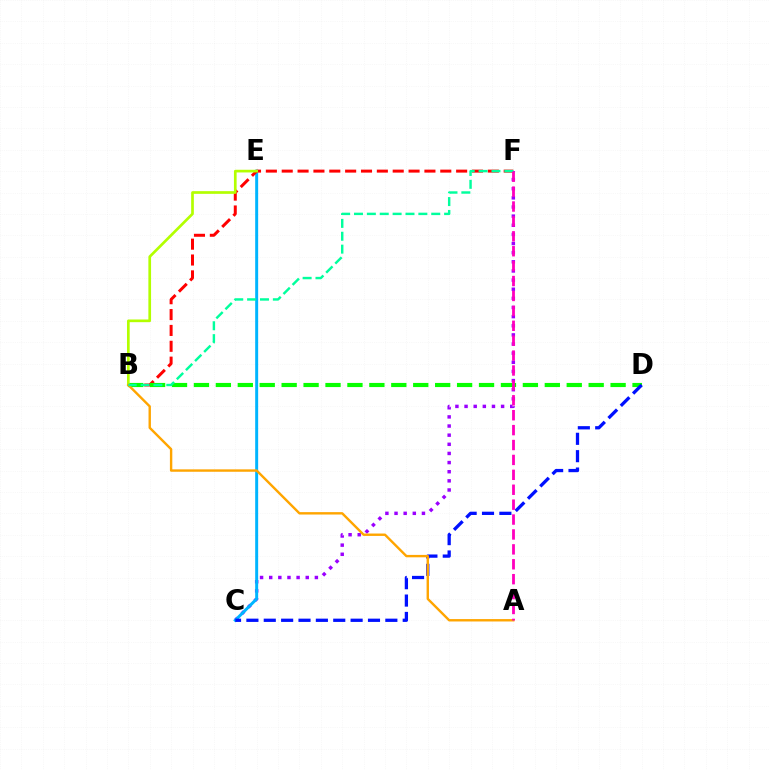{('C', 'F'): [{'color': '#9b00ff', 'line_style': 'dotted', 'thickness': 2.48}], ('C', 'E'): [{'color': '#00b5ff', 'line_style': 'solid', 'thickness': 2.14}], ('B', 'F'): [{'color': '#ff0000', 'line_style': 'dashed', 'thickness': 2.15}, {'color': '#00ff9d', 'line_style': 'dashed', 'thickness': 1.75}], ('B', 'D'): [{'color': '#08ff00', 'line_style': 'dashed', 'thickness': 2.98}], ('B', 'E'): [{'color': '#b3ff00', 'line_style': 'solid', 'thickness': 1.93}], ('C', 'D'): [{'color': '#0010ff', 'line_style': 'dashed', 'thickness': 2.36}], ('A', 'B'): [{'color': '#ffa500', 'line_style': 'solid', 'thickness': 1.73}], ('A', 'F'): [{'color': '#ff00bd', 'line_style': 'dashed', 'thickness': 2.03}]}